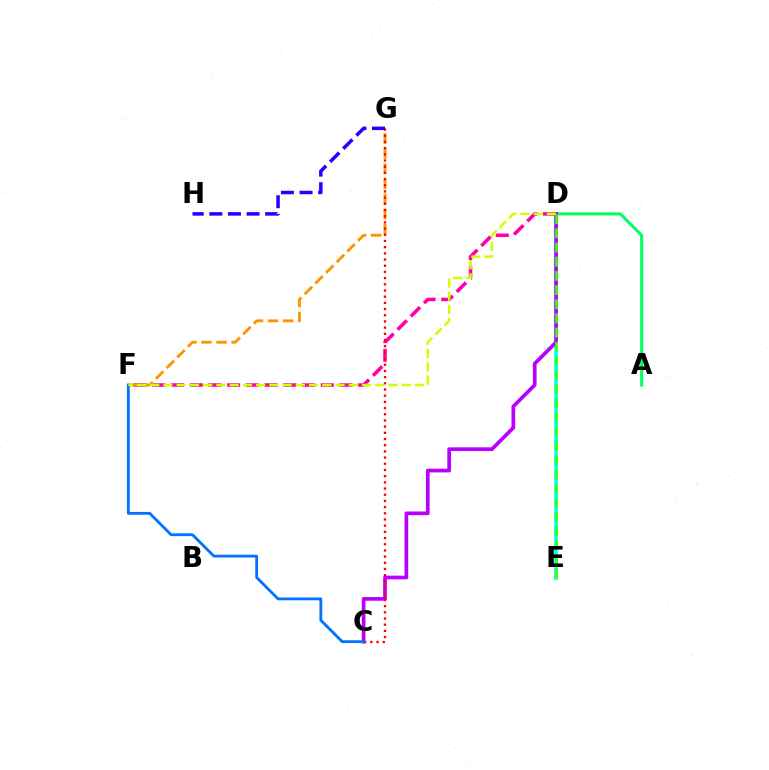{('D', 'E'): [{'color': '#00fff6', 'line_style': 'solid', 'thickness': 2.63}, {'color': '#3dff00', 'line_style': 'dashed', 'thickness': 1.93}], ('D', 'F'): [{'color': '#ff00ac', 'line_style': 'dashed', 'thickness': 2.54}, {'color': '#d1ff00', 'line_style': 'dashed', 'thickness': 1.8}], ('A', 'D'): [{'color': '#00ff5c', 'line_style': 'solid', 'thickness': 2.17}], ('C', 'D'): [{'color': '#b900ff', 'line_style': 'solid', 'thickness': 2.67}], ('F', 'G'): [{'color': '#ff9400', 'line_style': 'dashed', 'thickness': 2.05}], ('C', 'G'): [{'color': '#ff0000', 'line_style': 'dotted', 'thickness': 1.68}], ('G', 'H'): [{'color': '#2500ff', 'line_style': 'dashed', 'thickness': 2.53}], ('C', 'F'): [{'color': '#0074ff', 'line_style': 'solid', 'thickness': 2.03}]}